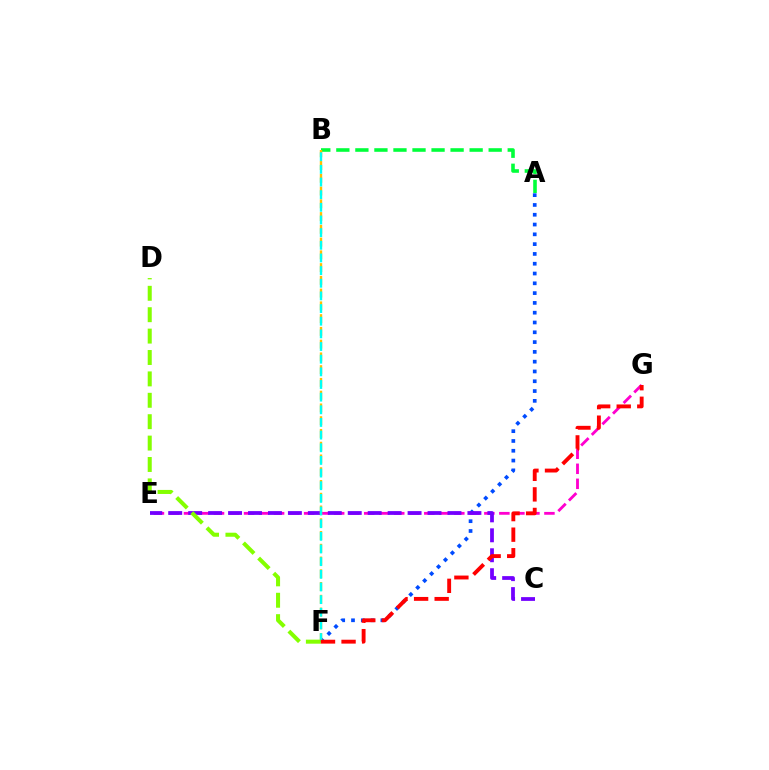{('A', 'F'): [{'color': '#004bff', 'line_style': 'dotted', 'thickness': 2.66}], ('A', 'B'): [{'color': '#00ff39', 'line_style': 'dashed', 'thickness': 2.59}], ('E', 'G'): [{'color': '#ff00cf', 'line_style': 'dashed', 'thickness': 2.04}], ('C', 'E'): [{'color': '#7200ff', 'line_style': 'dashed', 'thickness': 2.71}], ('B', 'F'): [{'color': '#ffbd00', 'line_style': 'dashed', 'thickness': 1.73}, {'color': '#00fff6', 'line_style': 'dashed', 'thickness': 1.72}], ('D', 'F'): [{'color': '#84ff00', 'line_style': 'dashed', 'thickness': 2.91}], ('F', 'G'): [{'color': '#ff0000', 'line_style': 'dashed', 'thickness': 2.79}]}